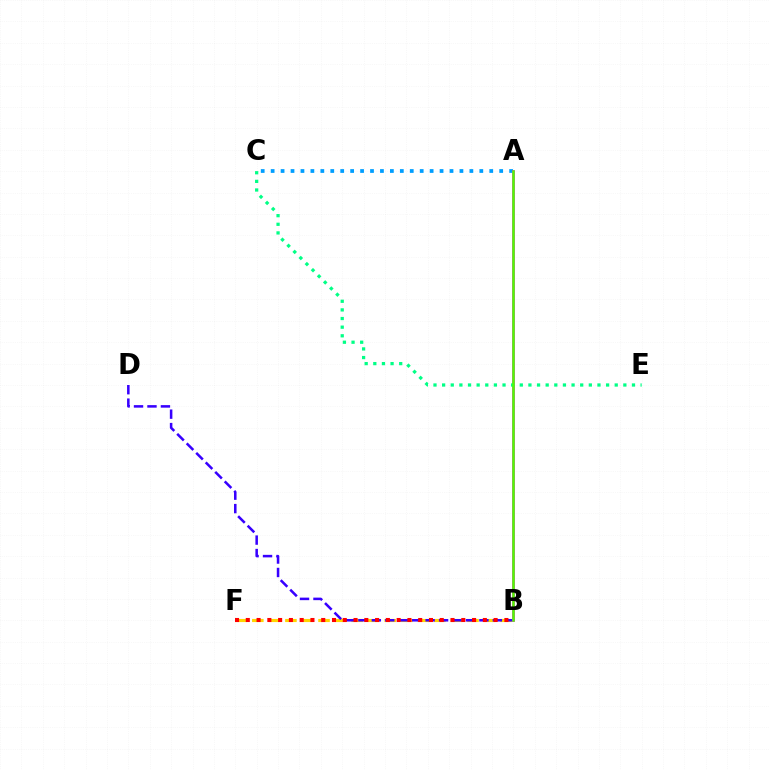{('A', 'C'): [{'color': '#009eff', 'line_style': 'dotted', 'thickness': 2.7}], ('B', 'F'): [{'color': '#ffd500', 'line_style': 'dashed', 'thickness': 2.25}, {'color': '#ff0000', 'line_style': 'dotted', 'thickness': 2.93}], ('B', 'D'): [{'color': '#3700ff', 'line_style': 'dashed', 'thickness': 1.83}], ('A', 'B'): [{'color': '#ff00ed', 'line_style': 'solid', 'thickness': 1.96}, {'color': '#4fff00', 'line_style': 'solid', 'thickness': 1.81}], ('C', 'E'): [{'color': '#00ff86', 'line_style': 'dotted', 'thickness': 2.34}]}